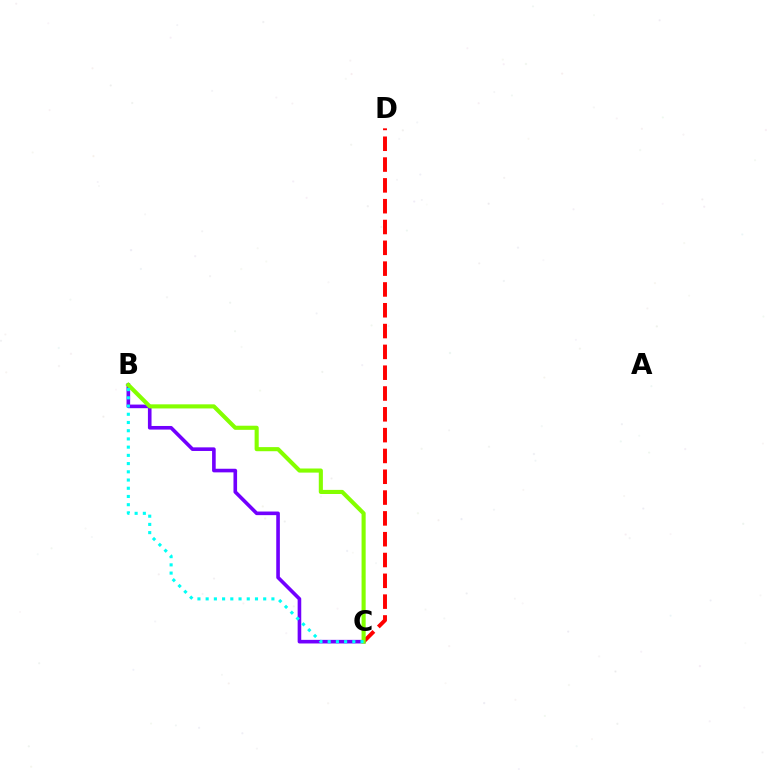{('C', 'D'): [{'color': '#ff0000', 'line_style': 'dashed', 'thickness': 2.83}], ('B', 'C'): [{'color': '#7200ff', 'line_style': 'solid', 'thickness': 2.6}, {'color': '#84ff00', 'line_style': 'solid', 'thickness': 2.96}, {'color': '#00fff6', 'line_style': 'dotted', 'thickness': 2.23}]}